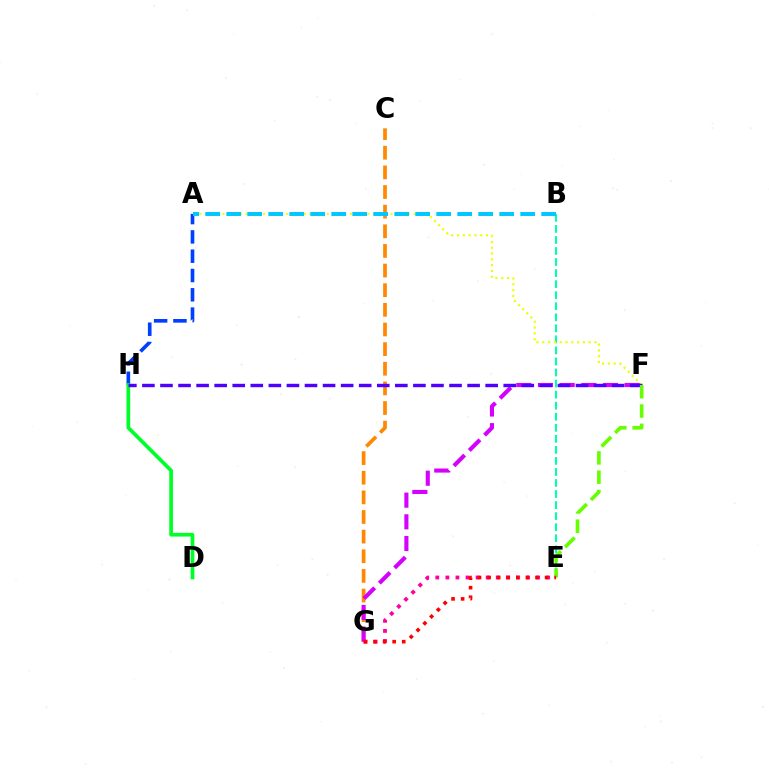{('C', 'G'): [{'color': '#ff8800', 'line_style': 'dashed', 'thickness': 2.67}], ('B', 'E'): [{'color': '#00ffaf', 'line_style': 'dashed', 'thickness': 1.5}], ('A', 'F'): [{'color': '#eeff00', 'line_style': 'dotted', 'thickness': 1.57}], ('A', 'H'): [{'color': '#003fff', 'line_style': 'dashed', 'thickness': 2.62}], ('F', 'G'): [{'color': '#d600ff', 'line_style': 'dashed', 'thickness': 2.94}], ('D', 'H'): [{'color': '#00ff27', 'line_style': 'solid', 'thickness': 2.65}], ('A', 'B'): [{'color': '#00c7ff', 'line_style': 'dashed', 'thickness': 2.85}], ('E', 'G'): [{'color': '#ff00a0', 'line_style': 'dotted', 'thickness': 2.74}, {'color': '#ff0000', 'line_style': 'dotted', 'thickness': 2.6}], ('F', 'H'): [{'color': '#4f00ff', 'line_style': 'dashed', 'thickness': 2.45}], ('E', 'F'): [{'color': '#66ff00', 'line_style': 'dashed', 'thickness': 2.62}]}